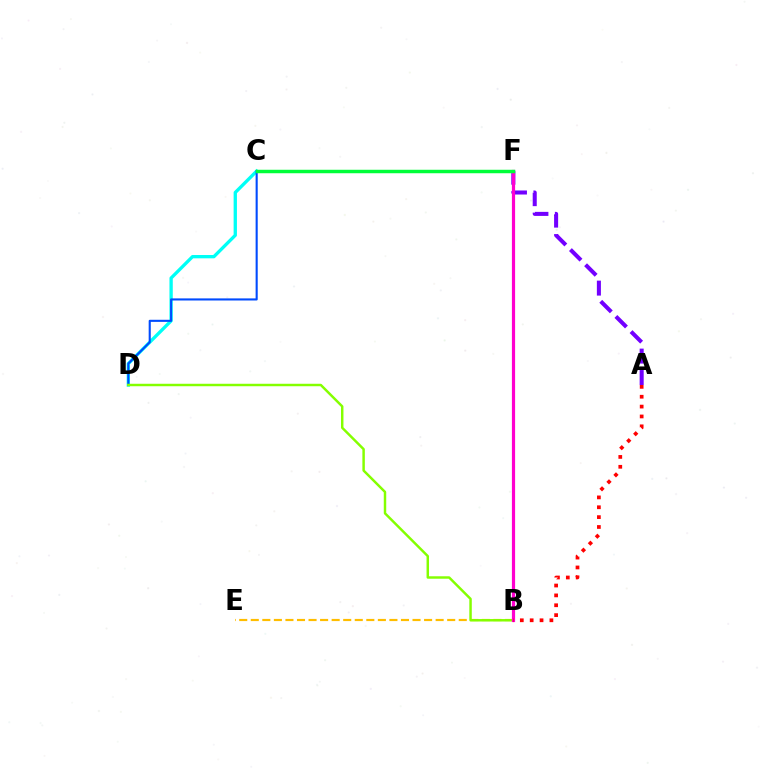{('C', 'D'): [{'color': '#00fff6', 'line_style': 'solid', 'thickness': 2.39}, {'color': '#004bff', 'line_style': 'solid', 'thickness': 1.51}], ('B', 'E'): [{'color': '#ffbd00', 'line_style': 'dashed', 'thickness': 1.57}], ('B', 'D'): [{'color': '#84ff00', 'line_style': 'solid', 'thickness': 1.77}], ('A', 'F'): [{'color': '#7200ff', 'line_style': 'dashed', 'thickness': 2.91}], ('B', 'F'): [{'color': '#ff00cf', 'line_style': 'solid', 'thickness': 2.3}], ('A', 'B'): [{'color': '#ff0000', 'line_style': 'dotted', 'thickness': 2.68}], ('C', 'F'): [{'color': '#00ff39', 'line_style': 'solid', 'thickness': 2.5}]}